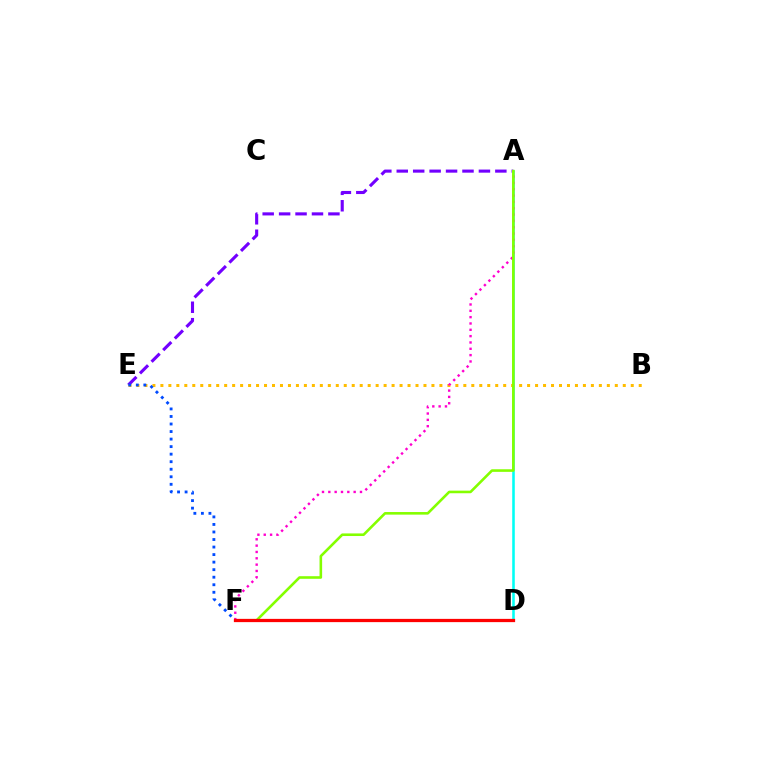{('A', 'D'): [{'color': '#00fff6', 'line_style': 'solid', 'thickness': 1.84}], ('A', 'E'): [{'color': '#7200ff', 'line_style': 'dashed', 'thickness': 2.23}], ('B', 'E'): [{'color': '#ffbd00', 'line_style': 'dotted', 'thickness': 2.17}], ('A', 'F'): [{'color': '#ff00cf', 'line_style': 'dotted', 'thickness': 1.72}, {'color': '#84ff00', 'line_style': 'solid', 'thickness': 1.87}], ('E', 'F'): [{'color': '#004bff', 'line_style': 'dotted', 'thickness': 2.05}], ('D', 'F'): [{'color': '#00ff39', 'line_style': 'solid', 'thickness': 2.12}, {'color': '#ff0000', 'line_style': 'solid', 'thickness': 2.34}]}